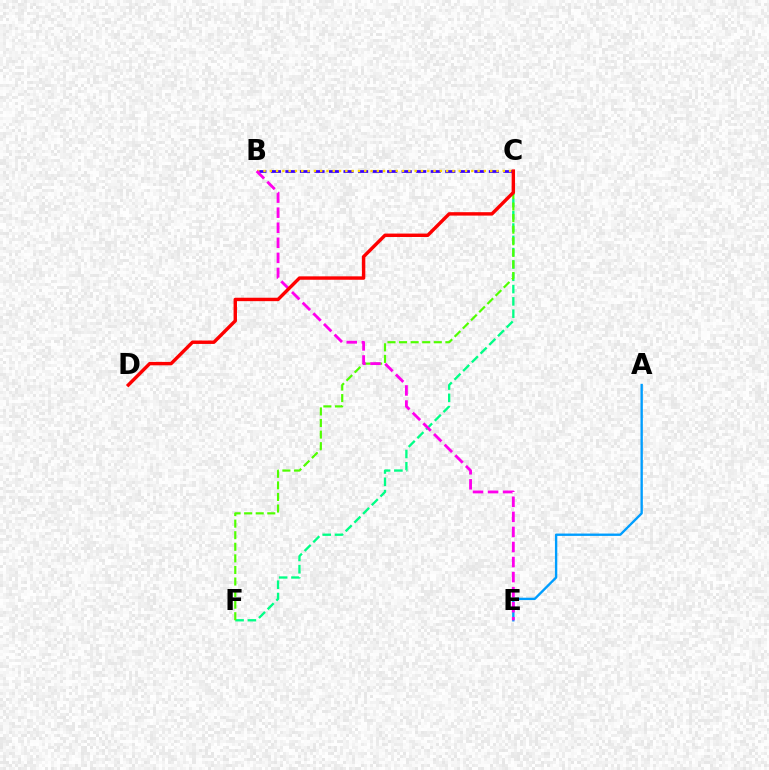{('A', 'E'): [{'color': '#009eff', 'line_style': 'solid', 'thickness': 1.7}], ('B', 'C'): [{'color': '#3700ff', 'line_style': 'dashed', 'thickness': 1.97}, {'color': '#ffd500', 'line_style': 'dotted', 'thickness': 1.71}], ('C', 'F'): [{'color': '#00ff86', 'line_style': 'dashed', 'thickness': 1.67}, {'color': '#4fff00', 'line_style': 'dashed', 'thickness': 1.57}], ('B', 'E'): [{'color': '#ff00ed', 'line_style': 'dashed', 'thickness': 2.05}], ('C', 'D'): [{'color': '#ff0000', 'line_style': 'solid', 'thickness': 2.46}]}